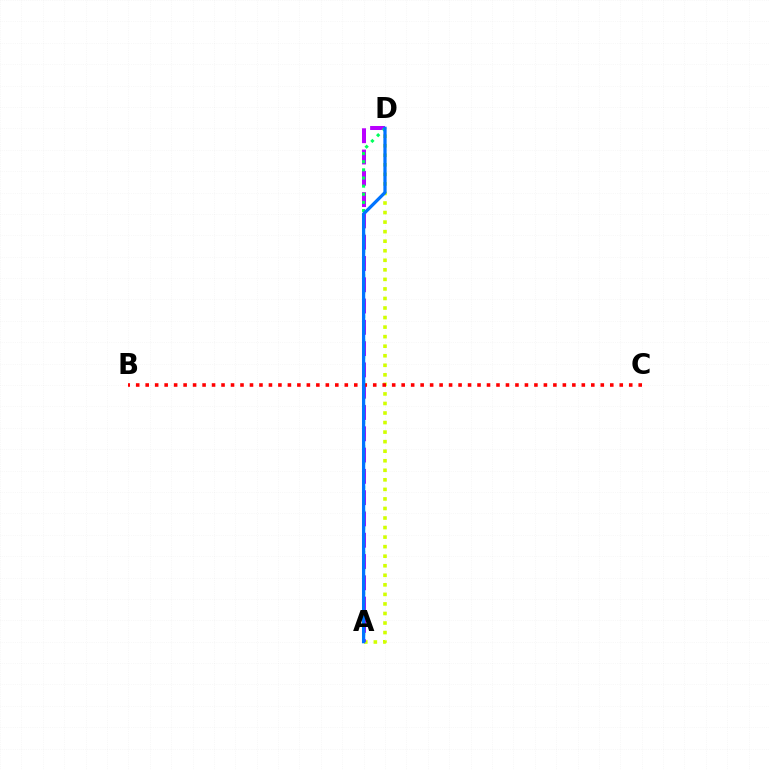{('A', 'D'): [{'color': '#d1ff00', 'line_style': 'dotted', 'thickness': 2.59}, {'color': '#b900ff', 'line_style': 'dashed', 'thickness': 2.89}, {'color': '#00ff5c', 'line_style': 'dotted', 'thickness': 2.21}, {'color': '#0074ff', 'line_style': 'solid', 'thickness': 2.34}], ('B', 'C'): [{'color': '#ff0000', 'line_style': 'dotted', 'thickness': 2.58}]}